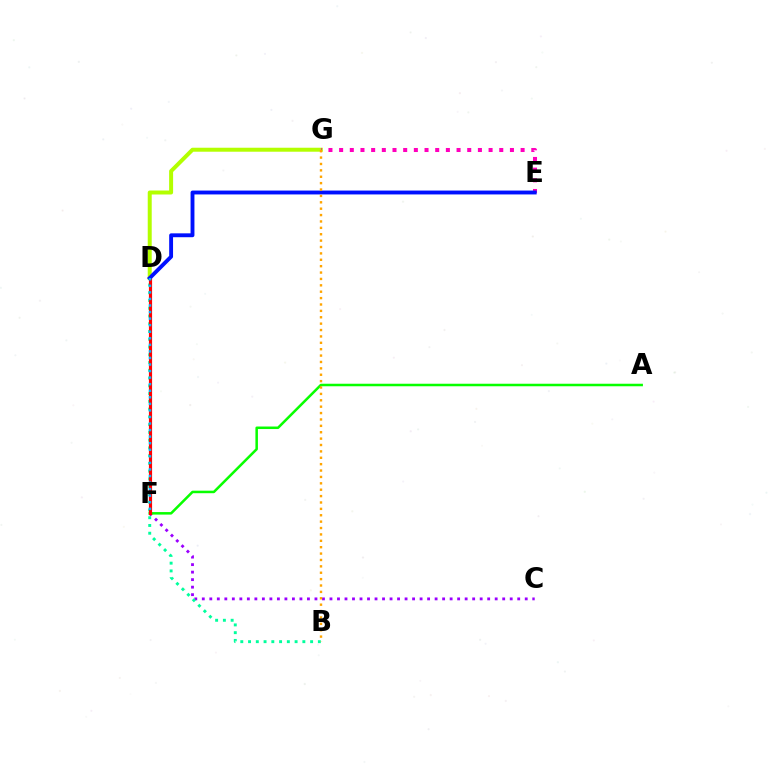{('D', 'G'): [{'color': '#b3ff00', 'line_style': 'solid', 'thickness': 2.87}], ('C', 'F'): [{'color': '#9b00ff', 'line_style': 'dotted', 'thickness': 2.04}], ('B', 'D'): [{'color': '#00ff9d', 'line_style': 'dotted', 'thickness': 2.11}], ('A', 'F'): [{'color': '#08ff00', 'line_style': 'solid', 'thickness': 1.82}], ('E', 'G'): [{'color': '#ff00bd', 'line_style': 'dotted', 'thickness': 2.9}], ('D', 'F'): [{'color': '#ff0000', 'line_style': 'solid', 'thickness': 2.28}, {'color': '#00b5ff', 'line_style': 'dotted', 'thickness': 1.78}], ('D', 'E'): [{'color': '#0010ff', 'line_style': 'solid', 'thickness': 2.79}], ('B', 'G'): [{'color': '#ffa500', 'line_style': 'dotted', 'thickness': 1.74}]}